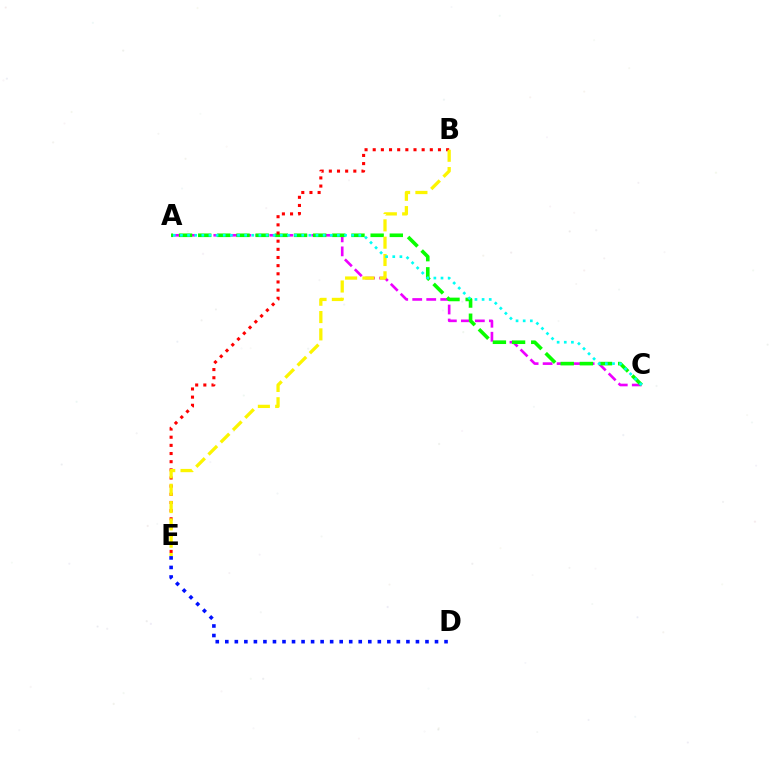{('A', 'C'): [{'color': '#ee00ff', 'line_style': 'dashed', 'thickness': 1.9}, {'color': '#08ff00', 'line_style': 'dashed', 'thickness': 2.6}, {'color': '#00fff6', 'line_style': 'dotted', 'thickness': 1.94}], ('B', 'E'): [{'color': '#ff0000', 'line_style': 'dotted', 'thickness': 2.22}, {'color': '#fcf500', 'line_style': 'dashed', 'thickness': 2.35}], ('D', 'E'): [{'color': '#0010ff', 'line_style': 'dotted', 'thickness': 2.59}]}